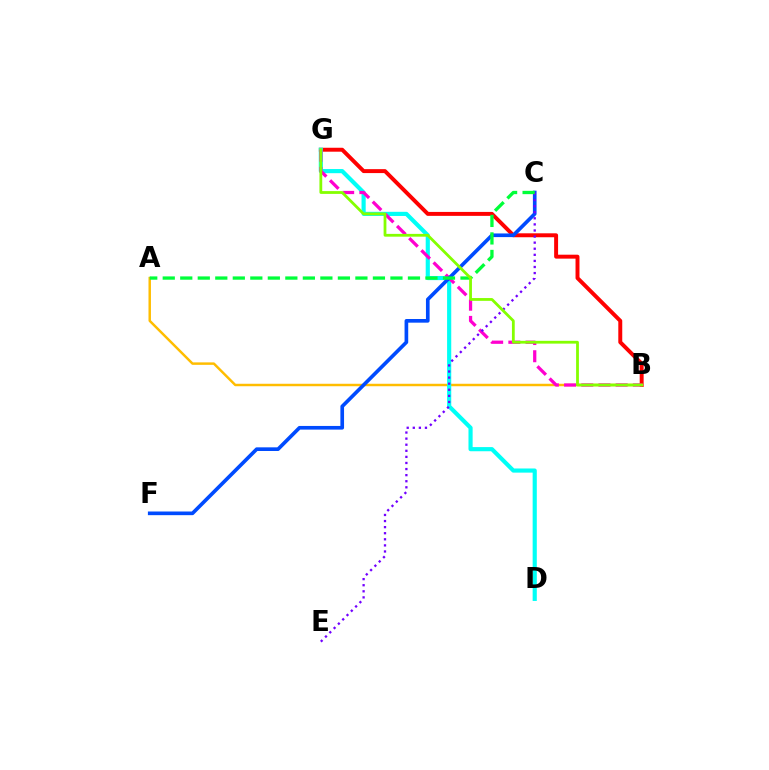{('B', 'G'): [{'color': '#ff0000', 'line_style': 'solid', 'thickness': 2.84}, {'color': '#ff00cf', 'line_style': 'dashed', 'thickness': 2.34}, {'color': '#84ff00', 'line_style': 'solid', 'thickness': 2.01}], ('A', 'B'): [{'color': '#ffbd00', 'line_style': 'solid', 'thickness': 1.77}], ('D', 'G'): [{'color': '#00fff6', 'line_style': 'solid', 'thickness': 2.99}], ('C', 'F'): [{'color': '#004bff', 'line_style': 'solid', 'thickness': 2.63}], ('C', 'E'): [{'color': '#7200ff', 'line_style': 'dotted', 'thickness': 1.65}], ('A', 'C'): [{'color': '#00ff39', 'line_style': 'dashed', 'thickness': 2.38}]}